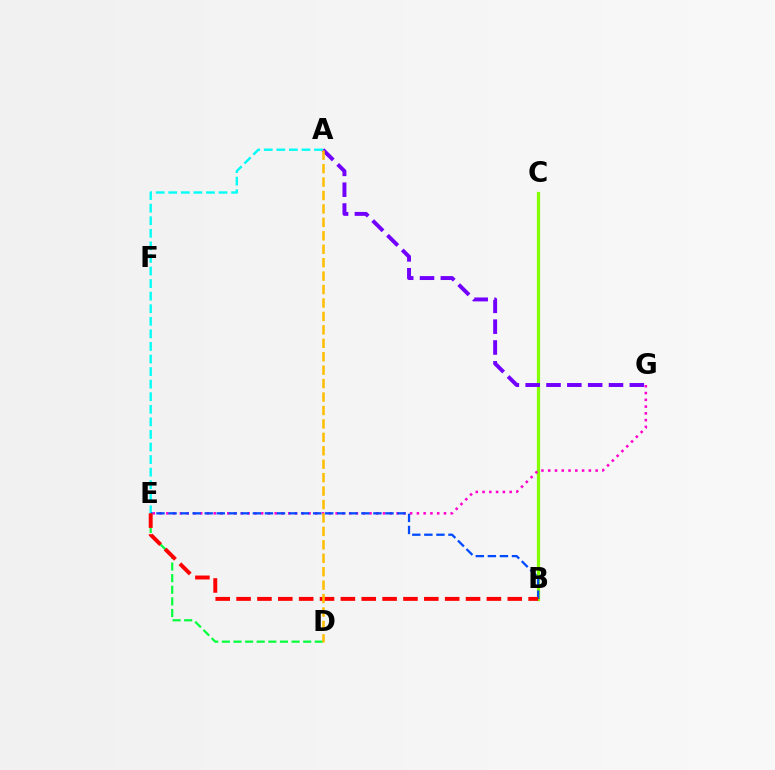{('B', 'C'): [{'color': '#84ff00', 'line_style': 'solid', 'thickness': 2.33}], ('A', 'G'): [{'color': '#7200ff', 'line_style': 'dashed', 'thickness': 2.83}], ('A', 'E'): [{'color': '#00fff6', 'line_style': 'dashed', 'thickness': 1.71}], ('E', 'G'): [{'color': '#ff00cf', 'line_style': 'dotted', 'thickness': 1.84}], ('B', 'E'): [{'color': '#004bff', 'line_style': 'dashed', 'thickness': 1.64}, {'color': '#ff0000', 'line_style': 'dashed', 'thickness': 2.83}], ('D', 'E'): [{'color': '#00ff39', 'line_style': 'dashed', 'thickness': 1.58}], ('A', 'D'): [{'color': '#ffbd00', 'line_style': 'dashed', 'thickness': 1.83}]}